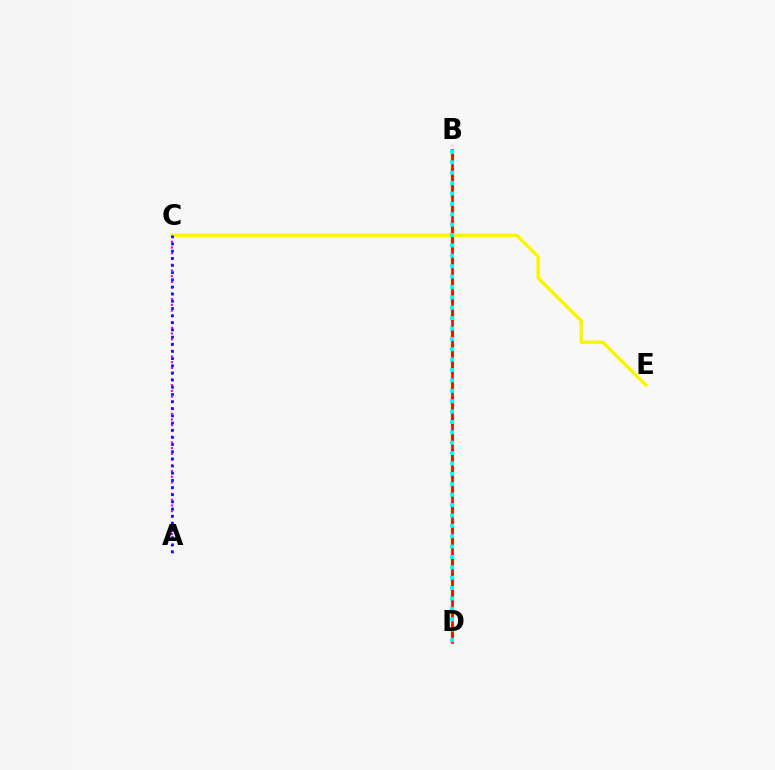{('A', 'C'): [{'color': '#ee00ff', 'line_style': 'dotted', 'thickness': 1.56}, {'color': '#0010ff', 'line_style': 'dotted', 'thickness': 1.95}], ('B', 'D'): [{'color': '#08ff00', 'line_style': 'dashed', 'thickness': 2.39}, {'color': '#ff0000', 'line_style': 'solid', 'thickness': 1.88}, {'color': '#00fff6', 'line_style': 'dotted', 'thickness': 2.82}], ('C', 'E'): [{'color': '#fcf500', 'line_style': 'solid', 'thickness': 2.46}]}